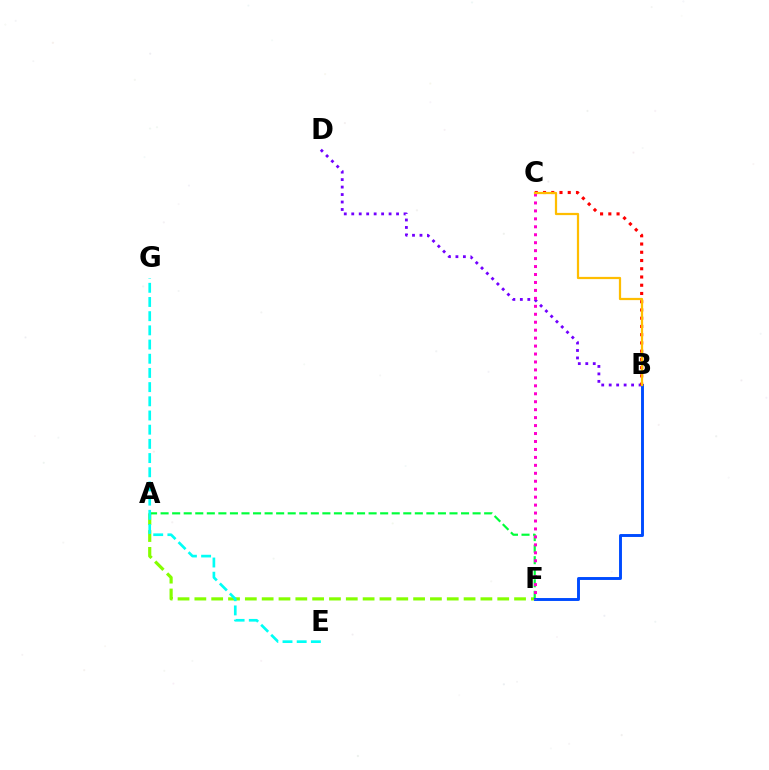{('A', 'F'): [{'color': '#84ff00', 'line_style': 'dashed', 'thickness': 2.29}, {'color': '#00ff39', 'line_style': 'dashed', 'thickness': 1.57}], ('B', 'D'): [{'color': '#7200ff', 'line_style': 'dotted', 'thickness': 2.03}], ('B', 'F'): [{'color': '#004bff', 'line_style': 'solid', 'thickness': 2.11}], ('E', 'G'): [{'color': '#00fff6', 'line_style': 'dashed', 'thickness': 1.93}], ('B', 'C'): [{'color': '#ff0000', 'line_style': 'dotted', 'thickness': 2.24}, {'color': '#ffbd00', 'line_style': 'solid', 'thickness': 1.61}], ('C', 'F'): [{'color': '#ff00cf', 'line_style': 'dotted', 'thickness': 2.16}]}